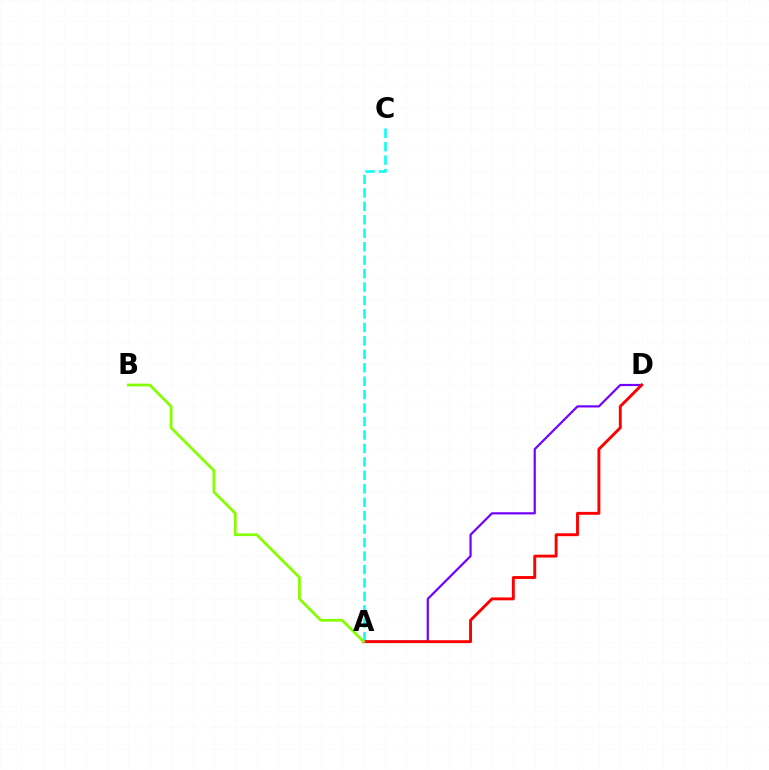{('A', 'D'): [{'color': '#7200ff', 'line_style': 'solid', 'thickness': 1.57}, {'color': '#ff0000', 'line_style': 'solid', 'thickness': 2.09}], ('A', 'C'): [{'color': '#00fff6', 'line_style': 'dashed', 'thickness': 1.83}], ('A', 'B'): [{'color': '#84ff00', 'line_style': 'solid', 'thickness': 1.98}]}